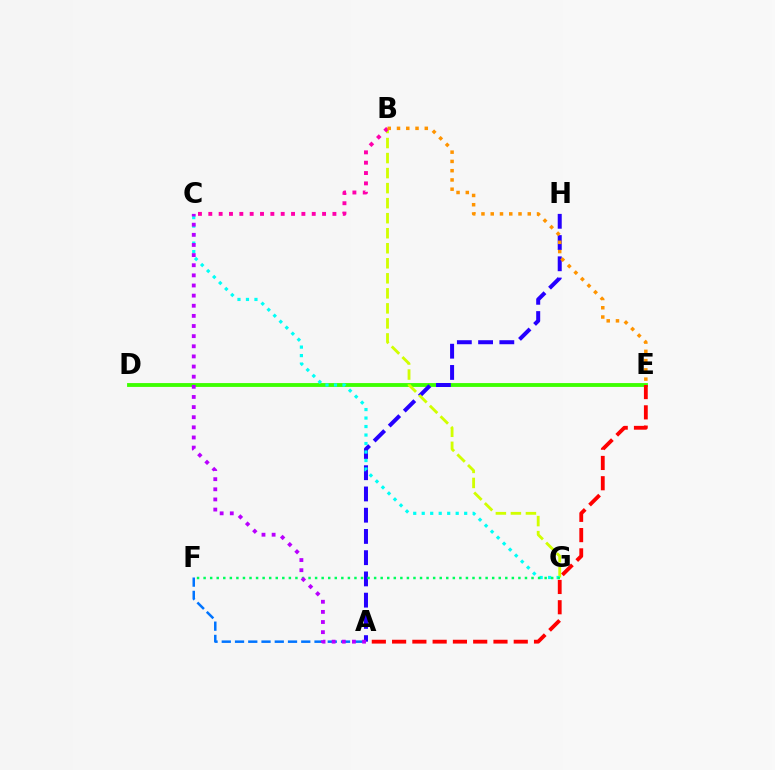{('D', 'E'): [{'color': '#3dff00', 'line_style': 'solid', 'thickness': 2.77}], ('A', 'H'): [{'color': '#2500ff', 'line_style': 'dashed', 'thickness': 2.89}], ('A', 'E'): [{'color': '#ff0000', 'line_style': 'dashed', 'thickness': 2.75}], ('B', 'G'): [{'color': '#d1ff00', 'line_style': 'dashed', 'thickness': 2.04}], ('C', 'G'): [{'color': '#00fff6', 'line_style': 'dotted', 'thickness': 2.31}], ('B', 'C'): [{'color': '#ff00ac', 'line_style': 'dotted', 'thickness': 2.81}], ('F', 'G'): [{'color': '#00ff5c', 'line_style': 'dotted', 'thickness': 1.78}], ('B', 'E'): [{'color': '#ff9400', 'line_style': 'dotted', 'thickness': 2.52}], ('A', 'F'): [{'color': '#0074ff', 'line_style': 'dashed', 'thickness': 1.8}], ('A', 'C'): [{'color': '#b900ff', 'line_style': 'dotted', 'thickness': 2.75}]}